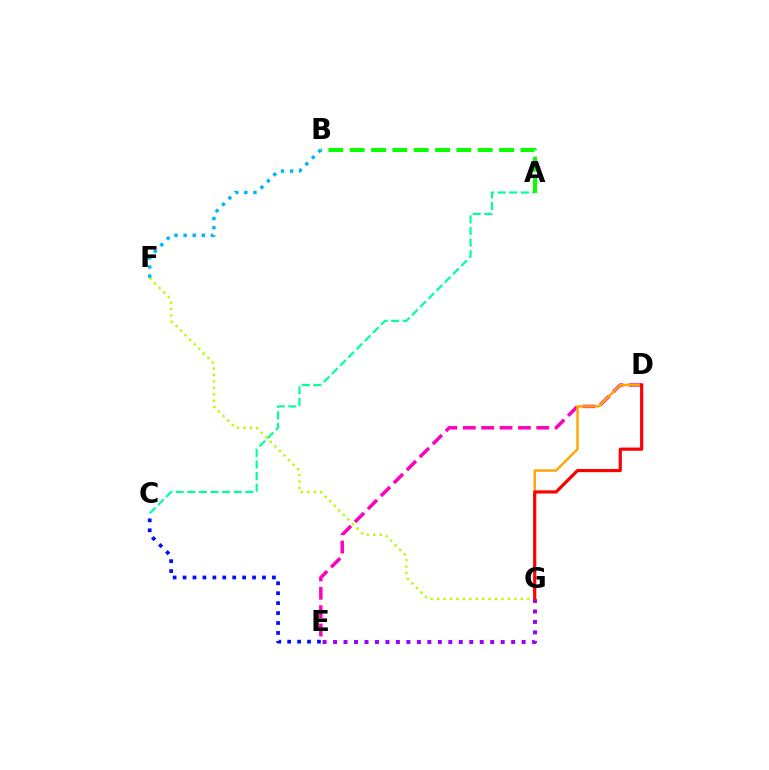{('D', 'E'): [{'color': '#ff00bd', 'line_style': 'dashed', 'thickness': 2.5}], ('A', 'C'): [{'color': '#00ff9d', 'line_style': 'dashed', 'thickness': 1.58}], ('A', 'B'): [{'color': '#08ff00', 'line_style': 'dashed', 'thickness': 2.9}], ('F', 'G'): [{'color': '#b3ff00', 'line_style': 'dotted', 'thickness': 1.75}], ('C', 'E'): [{'color': '#0010ff', 'line_style': 'dotted', 'thickness': 2.7}], ('B', 'F'): [{'color': '#00b5ff', 'line_style': 'dotted', 'thickness': 2.47}], ('D', 'G'): [{'color': '#ffa500', 'line_style': 'solid', 'thickness': 1.74}, {'color': '#ff0000', 'line_style': 'solid', 'thickness': 2.29}], ('E', 'G'): [{'color': '#9b00ff', 'line_style': 'dotted', 'thickness': 2.85}]}